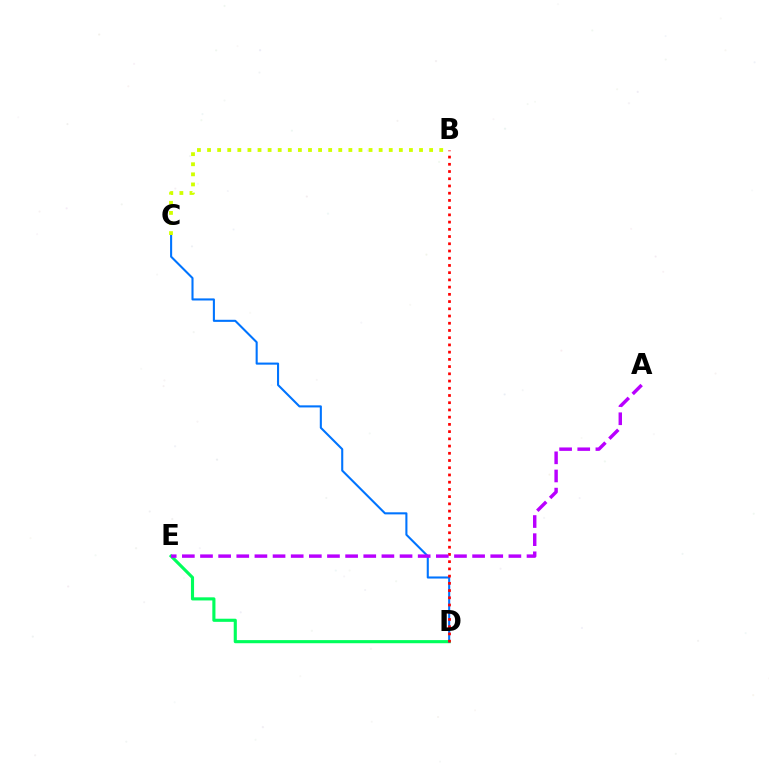{('D', 'E'): [{'color': '#00ff5c', 'line_style': 'solid', 'thickness': 2.25}], ('C', 'D'): [{'color': '#0074ff', 'line_style': 'solid', 'thickness': 1.5}], ('B', 'D'): [{'color': '#ff0000', 'line_style': 'dotted', 'thickness': 1.96}], ('A', 'E'): [{'color': '#b900ff', 'line_style': 'dashed', 'thickness': 2.46}], ('B', 'C'): [{'color': '#d1ff00', 'line_style': 'dotted', 'thickness': 2.74}]}